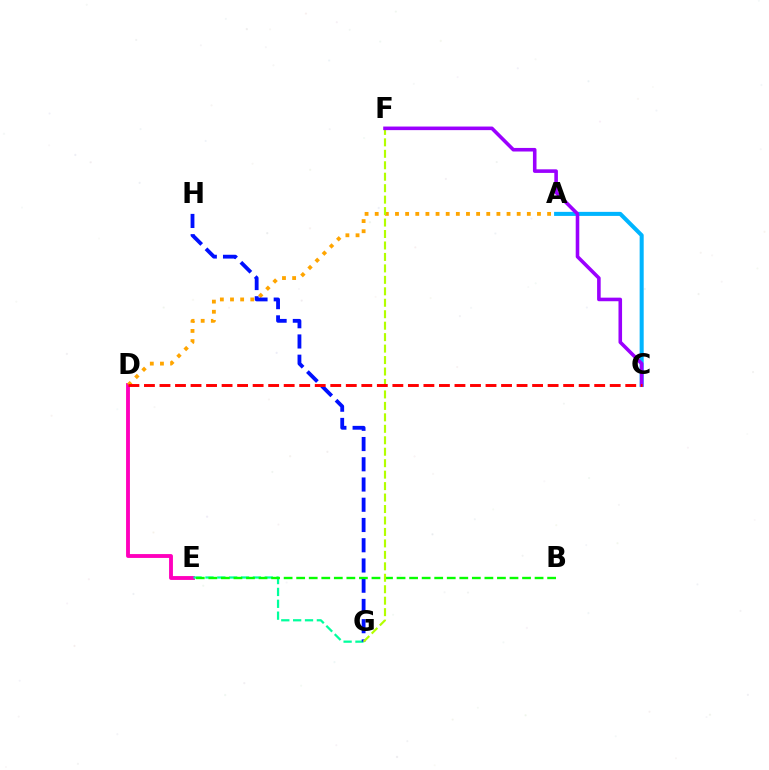{('D', 'E'): [{'color': '#ff00bd', 'line_style': 'solid', 'thickness': 2.78}], ('A', 'D'): [{'color': '#ffa500', 'line_style': 'dotted', 'thickness': 2.76}], ('E', 'G'): [{'color': '#00ff9d', 'line_style': 'dashed', 'thickness': 1.61}], ('G', 'H'): [{'color': '#0010ff', 'line_style': 'dashed', 'thickness': 2.75}], ('B', 'E'): [{'color': '#08ff00', 'line_style': 'dashed', 'thickness': 1.7}], ('F', 'G'): [{'color': '#b3ff00', 'line_style': 'dashed', 'thickness': 1.56}], ('A', 'C'): [{'color': '#00b5ff', 'line_style': 'solid', 'thickness': 2.92}], ('C', 'F'): [{'color': '#9b00ff', 'line_style': 'solid', 'thickness': 2.58}], ('C', 'D'): [{'color': '#ff0000', 'line_style': 'dashed', 'thickness': 2.11}]}